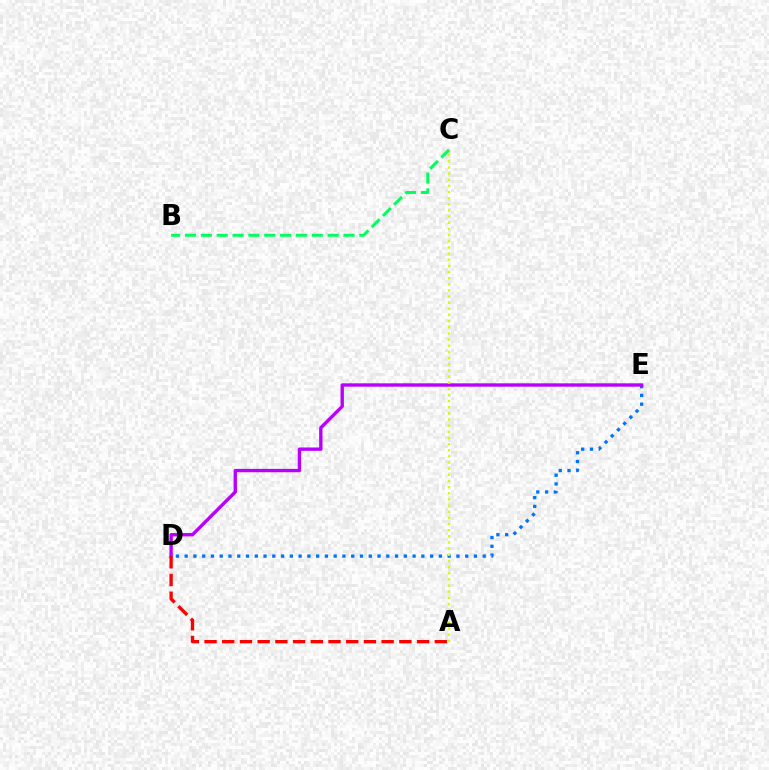{('D', 'E'): [{'color': '#0074ff', 'line_style': 'dotted', 'thickness': 2.38}, {'color': '#b900ff', 'line_style': 'solid', 'thickness': 2.43}], ('B', 'C'): [{'color': '#00ff5c', 'line_style': 'dashed', 'thickness': 2.15}], ('A', 'C'): [{'color': '#d1ff00', 'line_style': 'dotted', 'thickness': 1.67}], ('A', 'D'): [{'color': '#ff0000', 'line_style': 'dashed', 'thickness': 2.41}]}